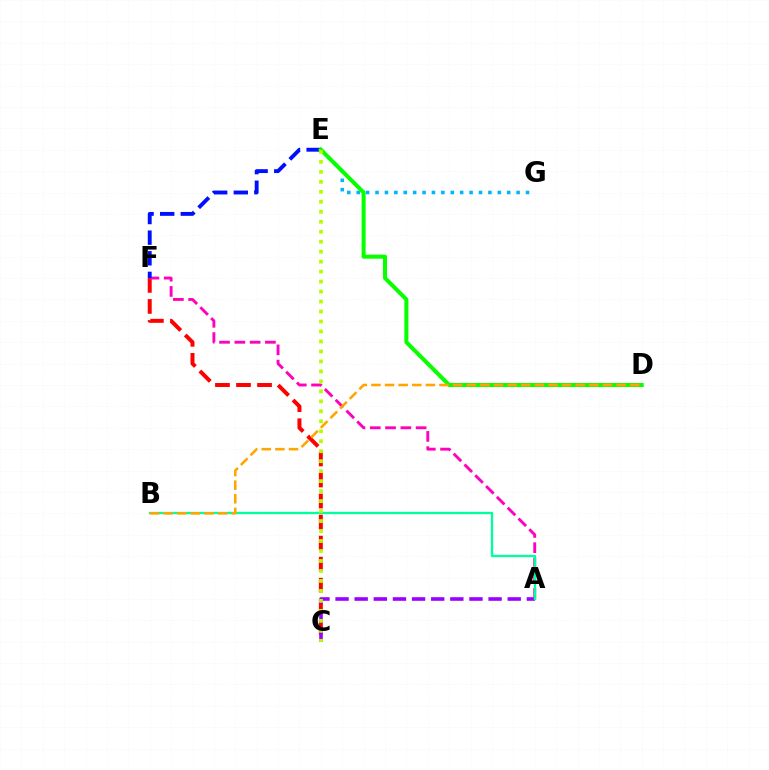{('C', 'F'): [{'color': '#ff0000', 'line_style': 'dashed', 'thickness': 2.86}], ('A', 'C'): [{'color': '#9b00ff', 'line_style': 'dashed', 'thickness': 2.6}], ('A', 'F'): [{'color': '#ff00bd', 'line_style': 'dashed', 'thickness': 2.08}], ('E', 'G'): [{'color': '#00b5ff', 'line_style': 'dotted', 'thickness': 2.56}], ('E', 'F'): [{'color': '#0010ff', 'line_style': 'dashed', 'thickness': 2.8}], ('D', 'E'): [{'color': '#08ff00', 'line_style': 'solid', 'thickness': 2.91}], ('A', 'B'): [{'color': '#00ff9d', 'line_style': 'solid', 'thickness': 1.67}], ('C', 'E'): [{'color': '#b3ff00', 'line_style': 'dotted', 'thickness': 2.71}], ('B', 'D'): [{'color': '#ffa500', 'line_style': 'dashed', 'thickness': 1.85}]}